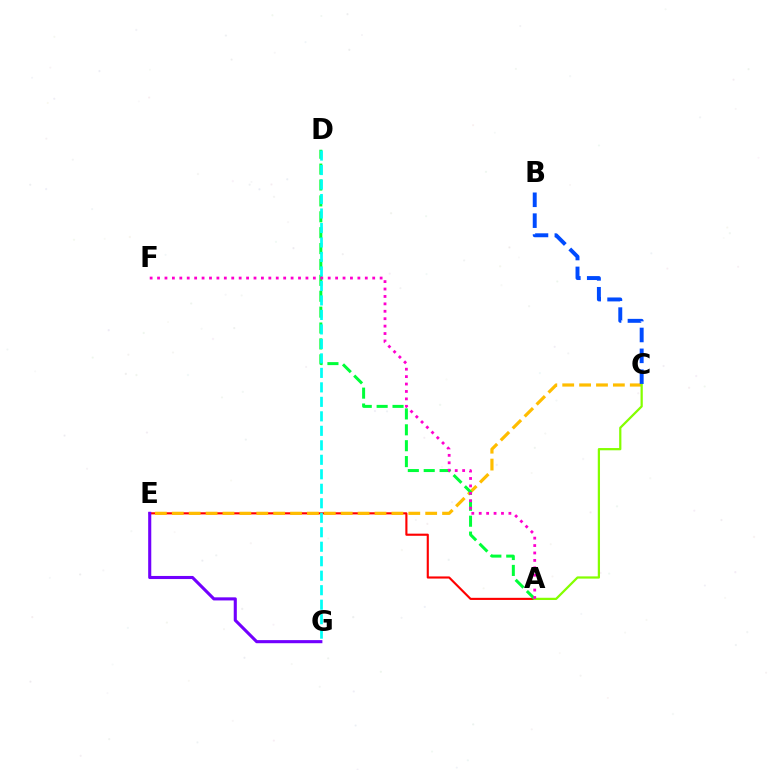{('A', 'E'): [{'color': '#ff0000', 'line_style': 'solid', 'thickness': 1.53}], ('C', 'E'): [{'color': '#ffbd00', 'line_style': 'dashed', 'thickness': 2.29}], ('B', 'C'): [{'color': '#004bff', 'line_style': 'dashed', 'thickness': 2.84}], ('A', 'D'): [{'color': '#00ff39', 'line_style': 'dashed', 'thickness': 2.16}], ('A', 'C'): [{'color': '#84ff00', 'line_style': 'solid', 'thickness': 1.61}], ('E', 'G'): [{'color': '#7200ff', 'line_style': 'solid', 'thickness': 2.23}], ('D', 'G'): [{'color': '#00fff6', 'line_style': 'dashed', 'thickness': 1.97}], ('A', 'F'): [{'color': '#ff00cf', 'line_style': 'dotted', 'thickness': 2.02}]}